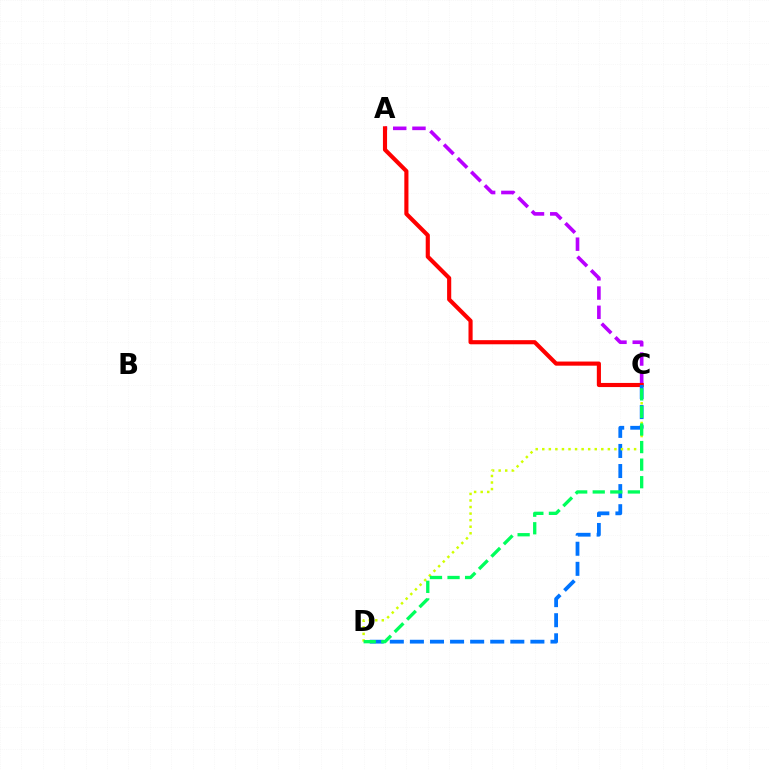{('A', 'C'): [{'color': '#b900ff', 'line_style': 'dashed', 'thickness': 2.61}, {'color': '#ff0000', 'line_style': 'solid', 'thickness': 2.97}], ('C', 'D'): [{'color': '#0074ff', 'line_style': 'dashed', 'thickness': 2.73}, {'color': '#d1ff00', 'line_style': 'dotted', 'thickness': 1.78}, {'color': '#00ff5c', 'line_style': 'dashed', 'thickness': 2.39}]}